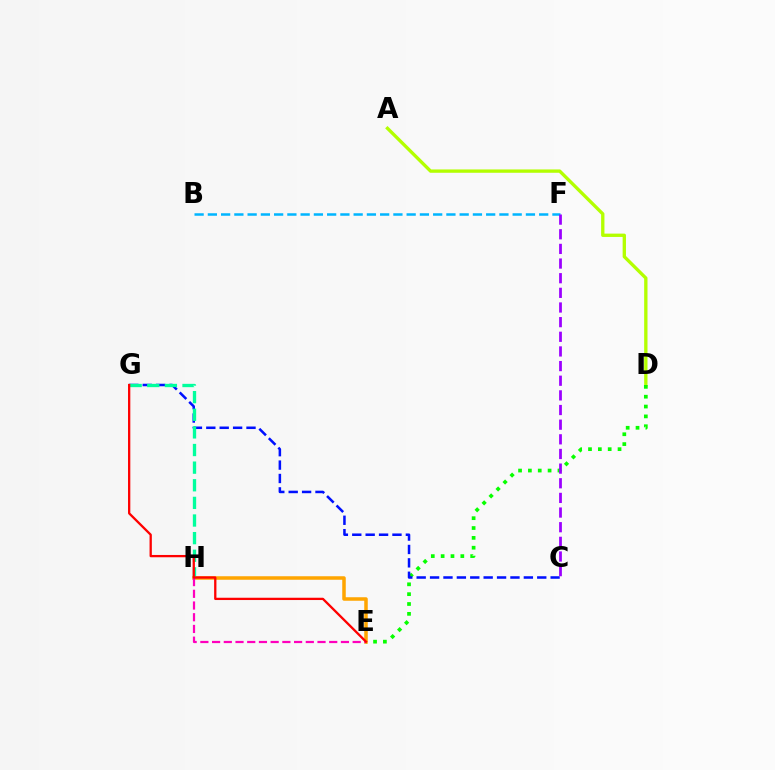{('A', 'D'): [{'color': '#b3ff00', 'line_style': 'solid', 'thickness': 2.4}], ('D', 'E'): [{'color': '#08ff00', 'line_style': 'dotted', 'thickness': 2.68}], ('C', 'G'): [{'color': '#0010ff', 'line_style': 'dashed', 'thickness': 1.82}], ('E', 'H'): [{'color': '#ffa500', 'line_style': 'solid', 'thickness': 2.53}, {'color': '#ff00bd', 'line_style': 'dashed', 'thickness': 1.59}], ('B', 'F'): [{'color': '#00b5ff', 'line_style': 'dashed', 'thickness': 1.8}], ('G', 'H'): [{'color': '#00ff9d', 'line_style': 'dashed', 'thickness': 2.39}], ('C', 'F'): [{'color': '#9b00ff', 'line_style': 'dashed', 'thickness': 1.99}], ('E', 'G'): [{'color': '#ff0000', 'line_style': 'solid', 'thickness': 1.65}]}